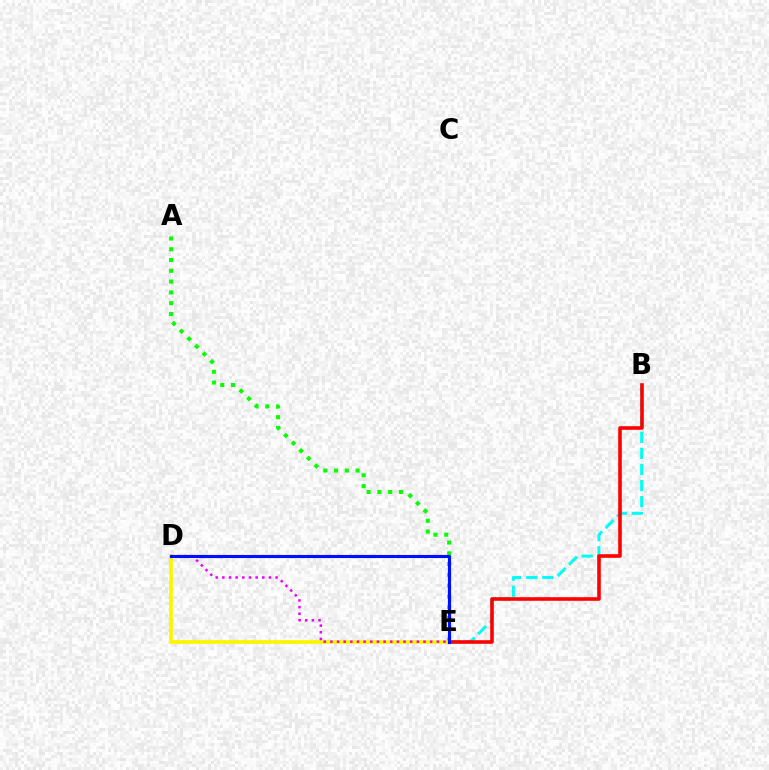{('A', 'E'): [{'color': '#08ff00', 'line_style': 'dotted', 'thickness': 2.93}], ('B', 'E'): [{'color': '#00fff6', 'line_style': 'dashed', 'thickness': 2.18}, {'color': '#ff0000', 'line_style': 'solid', 'thickness': 2.58}], ('D', 'E'): [{'color': '#fcf500', 'line_style': 'solid', 'thickness': 2.67}, {'color': '#ee00ff', 'line_style': 'dotted', 'thickness': 1.81}, {'color': '#0010ff', 'line_style': 'solid', 'thickness': 2.26}]}